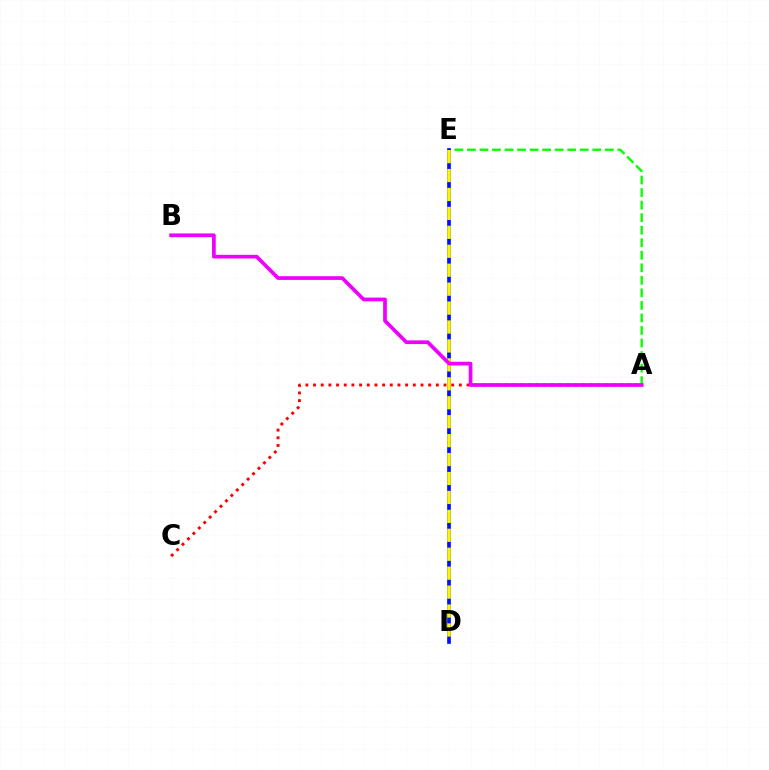{('D', 'E'): [{'color': '#00fff6', 'line_style': 'dashed', 'thickness': 1.8}, {'color': '#0010ff', 'line_style': 'solid', 'thickness': 2.65}, {'color': '#fcf500', 'line_style': 'dashed', 'thickness': 2.57}], ('A', 'E'): [{'color': '#08ff00', 'line_style': 'dashed', 'thickness': 1.7}], ('A', 'C'): [{'color': '#ff0000', 'line_style': 'dotted', 'thickness': 2.09}], ('A', 'B'): [{'color': '#ee00ff', 'line_style': 'solid', 'thickness': 2.67}]}